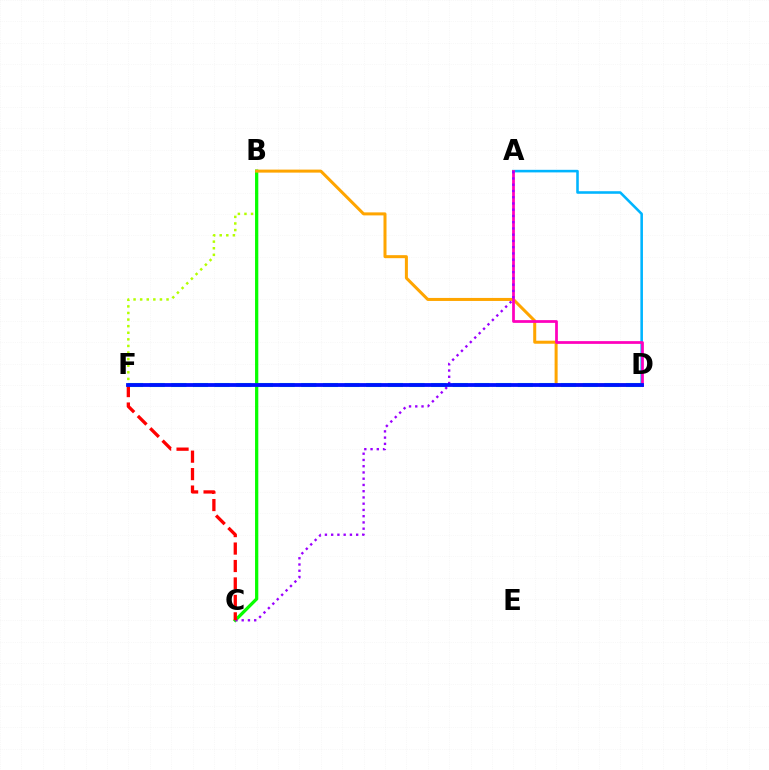{('B', 'F'): [{'color': '#b3ff00', 'line_style': 'dotted', 'thickness': 1.79}], ('A', 'D'): [{'color': '#00b5ff', 'line_style': 'solid', 'thickness': 1.85}, {'color': '#ff00bd', 'line_style': 'solid', 'thickness': 1.98}], ('B', 'C'): [{'color': '#08ff00', 'line_style': 'solid', 'thickness': 2.35}], ('B', 'D'): [{'color': '#ffa500', 'line_style': 'solid', 'thickness': 2.17}], ('A', 'C'): [{'color': '#9b00ff', 'line_style': 'dotted', 'thickness': 1.7}], ('D', 'F'): [{'color': '#00ff9d', 'line_style': 'dashed', 'thickness': 2.94}, {'color': '#0010ff', 'line_style': 'solid', 'thickness': 2.73}], ('C', 'F'): [{'color': '#ff0000', 'line_style': 'dashed', 'thickness': 2.37}]}